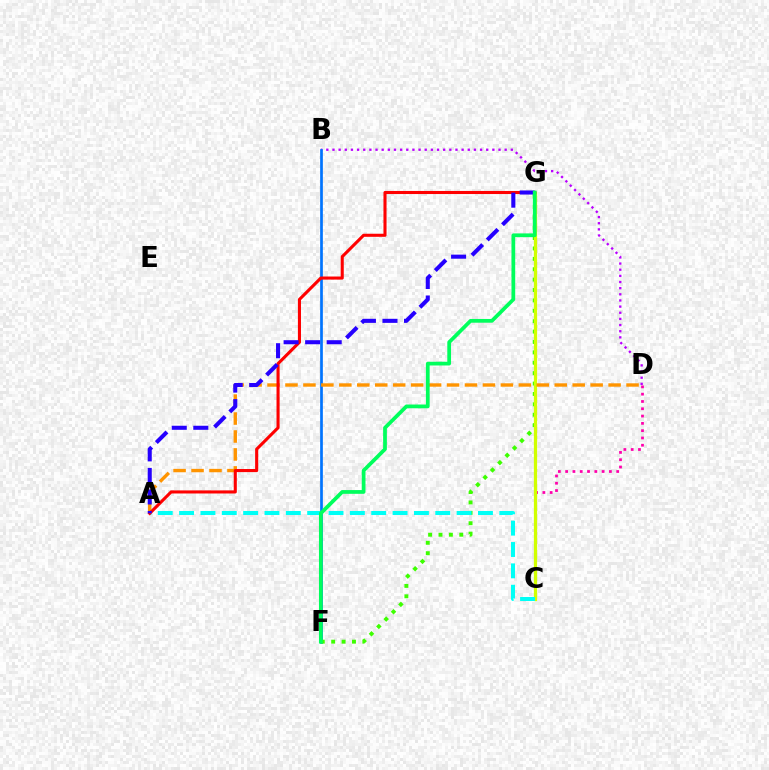{('B', 'D'): [{'color': '#b900ff', 'line_style': 'dotted', 'thickness': 1.67}], ('C', 'D'): [{'color': '#ff00ac', 'line_style': 'dotted', 'thickness': 1.98}], ('B', 'F'): [{'color': '#0074ff', 'line_style': 'solid', 'thickness': 1.95}], ('F', 'G'): [{'color': '#3dff00', 'line_style': 'dotted', 'thickness': 2.82}, {'color': '#00ff5c', 'line_style': 'solid', 'thickness': 2.69}], ('C', 'G'): [{'color': '#d1ff00', 'line_style': 'solid', 'thickness': 2.34}], ('A', 'C'): [{'color': '#00fff6', 'line_style': 'dashed', 'thickness': 2.9}], ('A', 'D'): [{'color': '#ff9400', 'line_style': 'dashed', 'thickness': 2.44}], ('A', 'G'): [{'color': '#ff0000', 'line_style': 'solid', 'thickness': 2.22}, {'color': '#2500ff', 'line_style': 'dashed', 'thickness': 2.93}]}